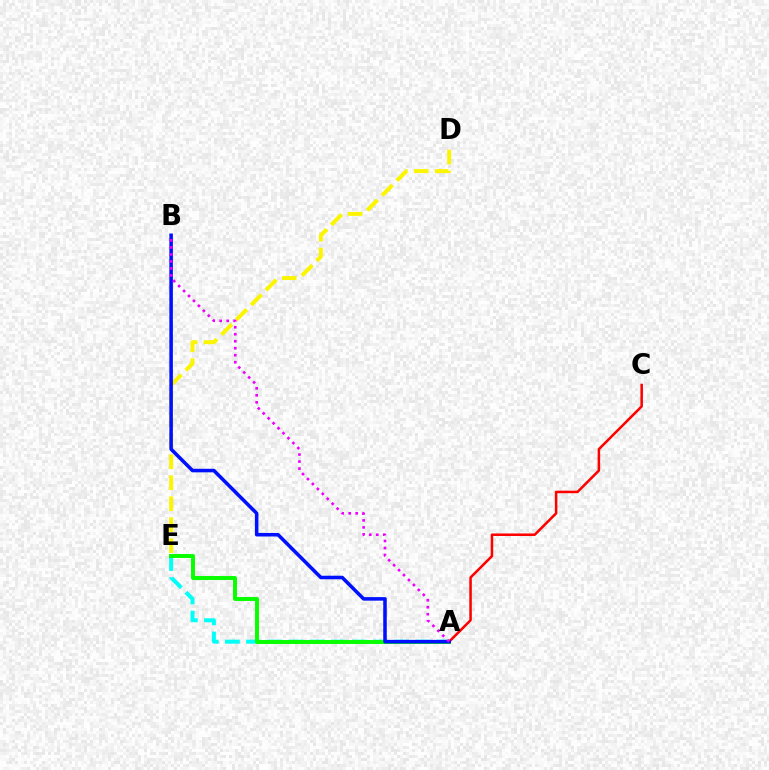{('A', 'E'): [{'color': '#00fff6', 'line_style': 'dashed', 'thickness': 2.87}, {'color': '#08ff00', 'line_style': 'solid', 'thickness': 2.84}], ('D', 'E'): [{'color': '#fcf500', 'line_style': 'dashed', 'thickness': 2.85}], ('A', 'C'): [{'color': '#ff0000', 'line_style': 'solid', 'thickness': 1.82}], ('A', 'B'): [{'color': '#0010ff', 'line_style': 'solid', 'thickness': 2.55}, {'color': '#ee00ff', 'line_style': 'dotted', 'thickness': 1.9}]}